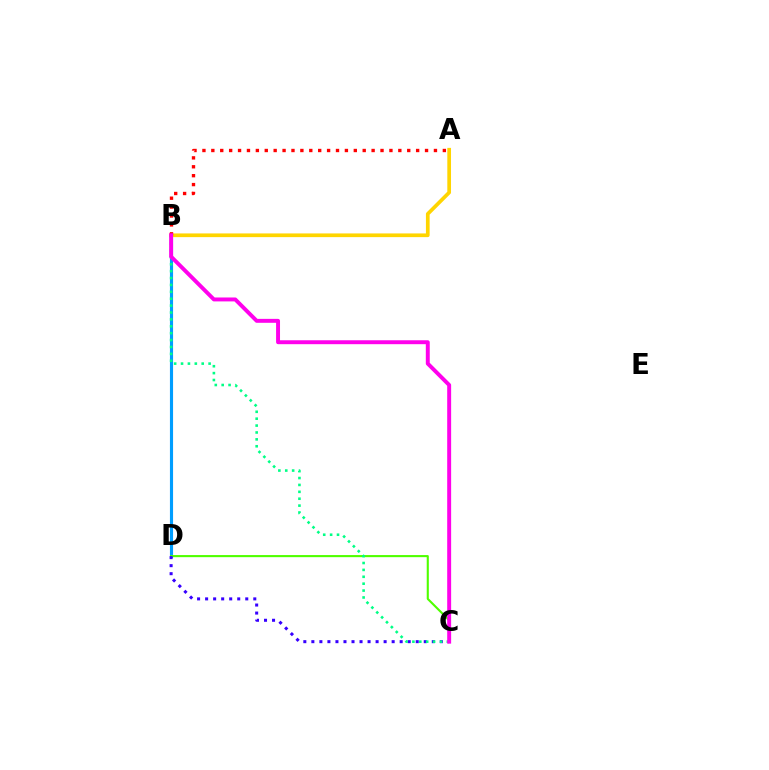{('B', 'D'): [{'color': '#009eff', 'line_style': 'solid', 'thickness': 2.25}], ('C', 'D'): [{'color': '#4fff00', 'line_style': 'solid', 'thickness': 1.52}, {'color': '#3700ff', 'line_style': 'dotted', 'thickness': 2.18}], ('A', 'B'): [{'color': '#ffd500', 'line_style': 'solid', 'thickness': 2.67}, {'color': '#ff0000', 'line_style': 'dotted', 'thickness': 2.42}], ('B', 'C'): [{'color': '#00ff86', 'line_style': 'dotted', 'thickness': 1.87}, {'color': '#ff00ed', 'line_style': 'solid', 'thickness': 2.83}]}